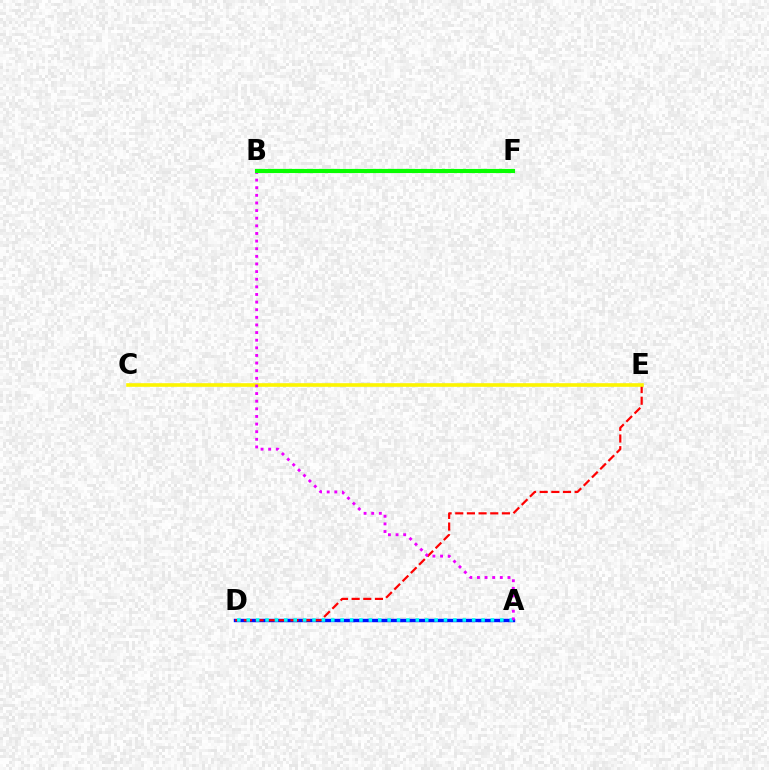{('A', 'D'): [{'color': '#0010ff', 'line_style': 'solid', 'thickness': 2.45}, {'color': '#00fff6', 'line_style': 'dotted', 'thickness': 2.55}], ('D', 'E'): [{'color': '#ff0000', 'line_style': 'dashed', 'thickness': 1.58}], ('C', 'E'): [{'color': '#fcf500', 'line_style': 'solid', 'thickness': 2.61}], ('A', 'B'): [{'color': '#ee00ff', 'line_style': 'dotted', 'thickness': 2.07}], ('B', 'F'): [{'color': '#08ff00', 'line_style': 'solid', 'thickness': 2.97}]}